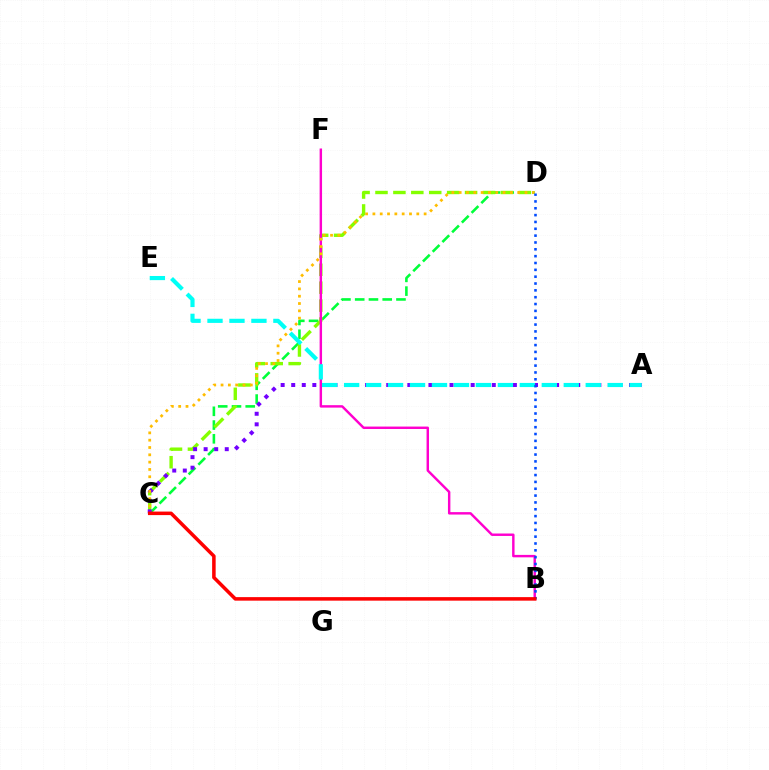{('C', 'D'): [{'color': '#00ff39', 'line_style': 'dashed', 'thickness': 1.87}, {'color': '#84ff00', 'line_style': 'dashed', 'thickness': 2.43}, {'color': '#ffbd00', 'line_style': 'dotted', 'thickness': 1.99}], ('B', 'F'): [{'color': '#ff00cf', 'line_style': 'solid', 'thickness': 1.75}], ('A', 'C'): [{'color': '#7200ff', 'line_style': 'dotted', 'thickness': 2.87}], ('A', 'E'): [{'color': '#00fff6', 'line_style': 'dashed', 'thickness': 2.98}], ('B', 'D'): [{'color': '#004bff', 'line_style': 'dotted', 'thickness': 1.86}], ('B', 'C'): [{'color': '#ff0000', 'line_style': 'solid', 'thickness': 2.54}]}